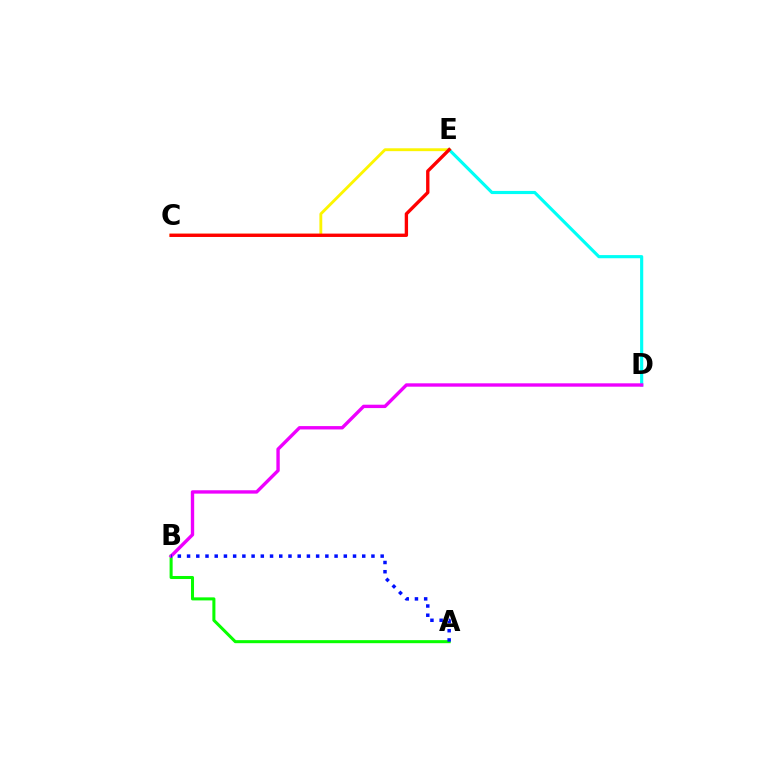{('A', 'B'): [{'color': '#08ff00', 'line_style': 'solid', 'thickness': 2.19}, {'color': '#0010ff', 'line_style': 'dotted', 'thickness': 2.5}], ('C', 'E'): [{'color': '#fcf500', 'line_style': 'solid', 'thickness': 2.06}, {'color': '#ff0000', 'line_style': 'solid', 'thickness': 2.41}], ('D', 'E'): [{'color': '#00fff6', 'line_style': 'solid', 'thickness': 2.27}], ('B', 'D'): [{'color': '#ee00ff', 'line_style': 'solid', 'thickness': 2.43}]}